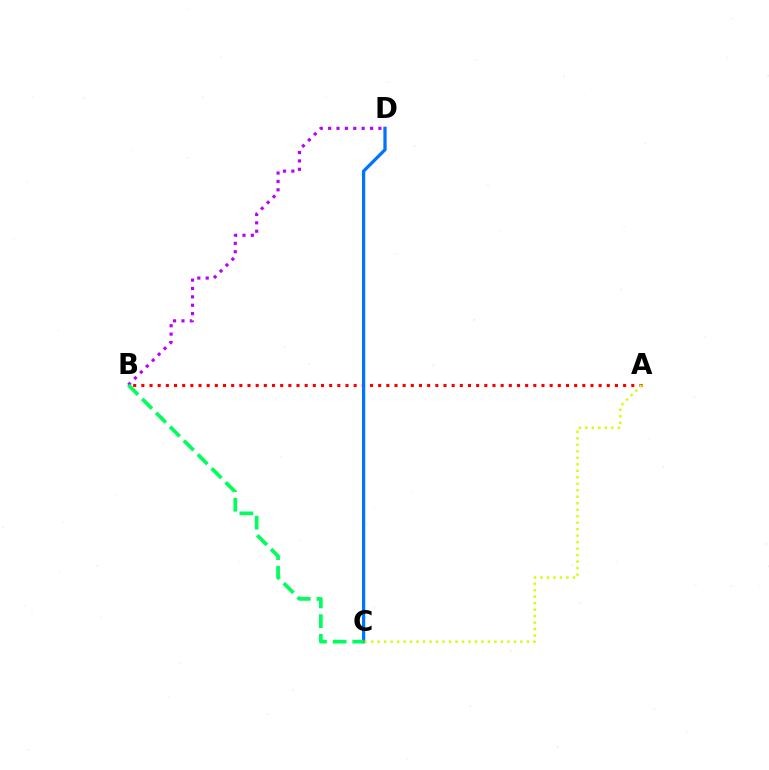{('A', 'B'): [{'color': '#ff0000', 'line_style': 'dotted', 'thickness': 2.22}], ('C', 'D'): [{'color': '#0074ff', 'line_style': 'solid', 'thickness': 2.35}], ('B', 'D'): [{'color': '#b900ff', 'line_style': 'dotted', 'thickness': 2.28}], ('B', 'C'): [{'color': '#00ff5c', 'line_style': 'dashed', 'thickness': 2.67}], ('A', 'C'): [{'color': '#d1ff00', 'line_style': 'dotted', 'thickness': 1.76}]}